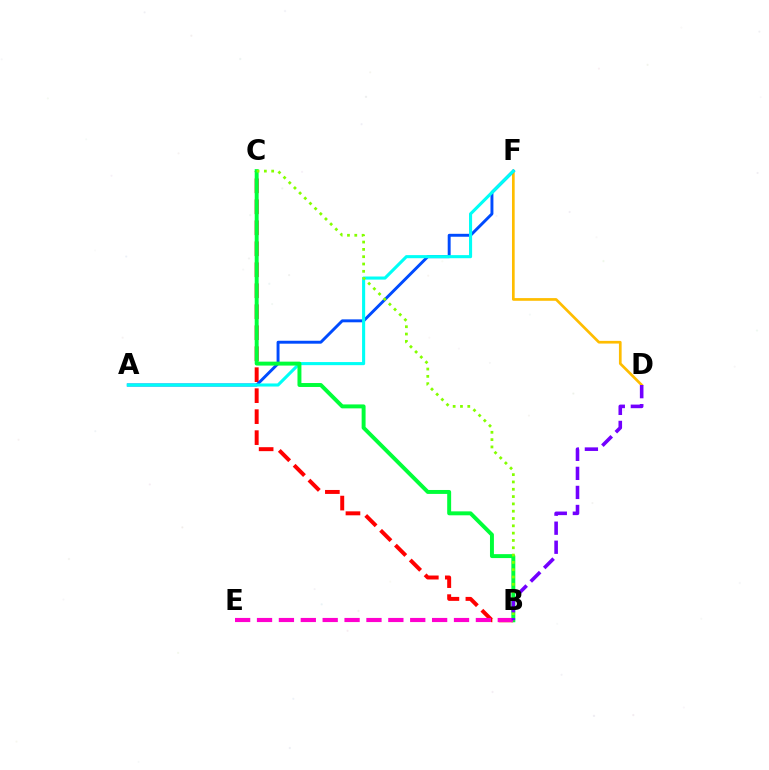{('D', 'F'): [{'color': '#ffbd00', 'line_style': 'solid', 'thickness': 1.94}], ('B', 'C'): [{'color': '#ff0000', 'line_style': 'dashed', 'thickness': 2.85}, {'color': '#00ff39', 'line_style': 'solid', 'thickness': 2.83}, {'color': '#84ff00', 'line_style': 'dotted', 'thickness': 1.99}], ('A', 'F'): [{'color': '#004bff', 'line_style': 'solid', 'thickness': 2.11}, {'color': '#00fff6', 'line_style': 'solid', 'thickness': 2.23}], ('B', 'E'): [{'color': '#ff00cf', 'line_style': 'dashed', 'thickness': 2.97}], ('B', 'D'): [{'color': '#7200ff', 'line_style': 'dashed', 'thickness': 2.59}]}